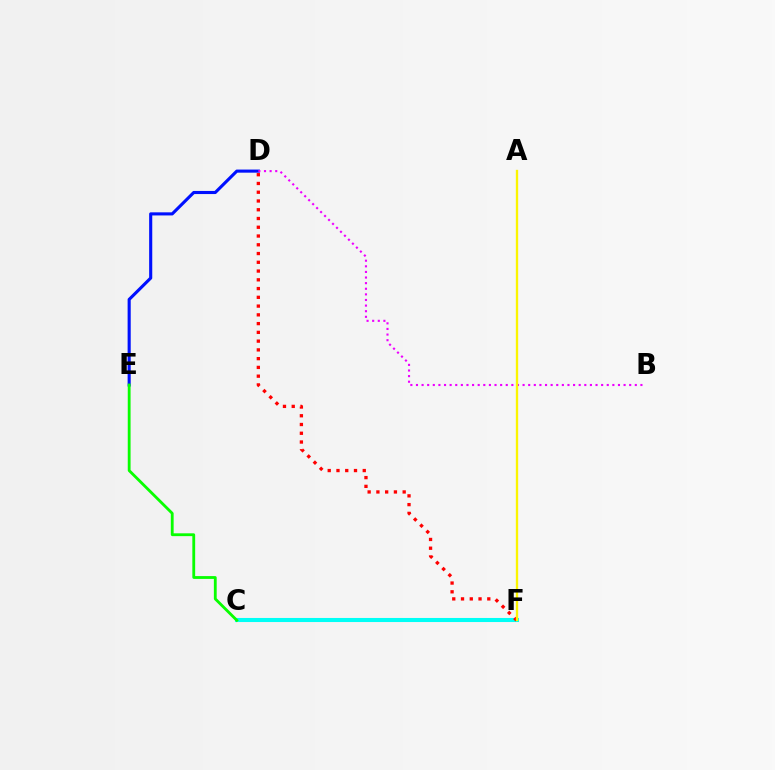{('C', 'F'): [{'color': '#00fff6', 'line_style': 'solid', 'thickness': 2.93}], ('D', 'E'): [{'color': '#0010ff', 'line_style': 'solid', 'thickness': 2.24}], ('D', 'F'): [{'color': '#ff0000', 'line_style': 'dotted', 'thickness': 2.38}], ('C', 'E'): [{'color': '#08ff00', 'line_style': 'solid', 'thickness': 2.03}], ('B', 'D'): [{'color': '#ee00ff', 'line_style': 'dotted', 'thickness': 1.52}], ('A', 'F'): [{'color': '#fcf500', 'line_style': 'solid', 'thickness': 1.67}]}